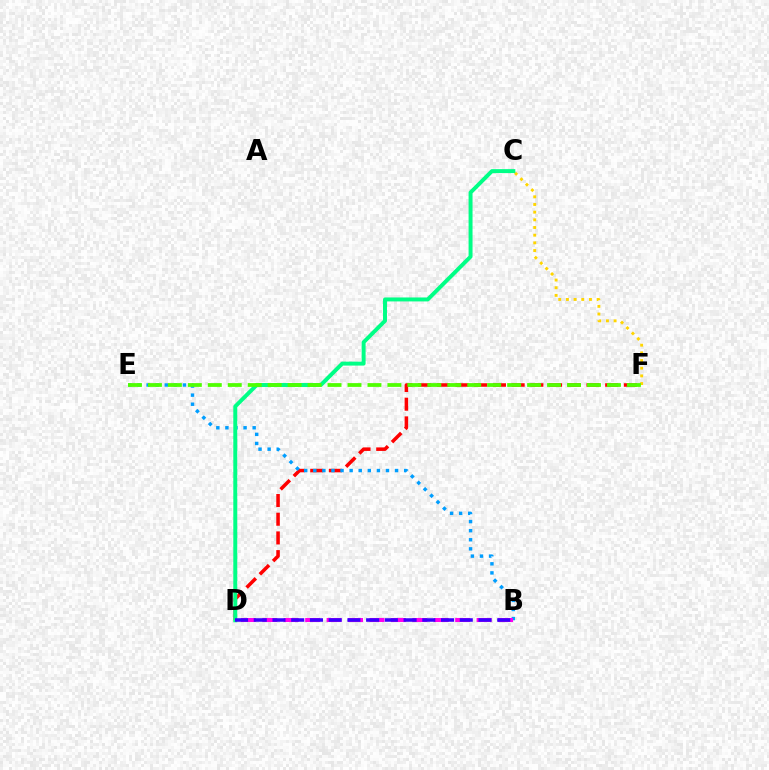{('D', 'F'): [{'color': '#ff0000', 'line_style': 'dashed', 'thickness': 2.54}], ('B', 'E'): [{'color': '#009eff', 'line_style': 'dotted', 'thickness': 2.47}], ('B', 'D'): [{'color': '#ff00ed', 'line_style': 'dashed', 'thickness': 2.91}, {'color': '#3700ff', 'line_style': 'dashed', 'thickness': 2.54}], ('C', 'F'): [{'color': '#ffd500', 'line_style': 'dotted', 'thickness': 2.09}], ('C', 'D'): [{'color': '#00ff86', 'line_style': 'solid', 'thickness': 2.85}], ('E', 'F'): [{'color': '#4fff00', 'line_style': 'dashed', 'thickness': 2.71}]}